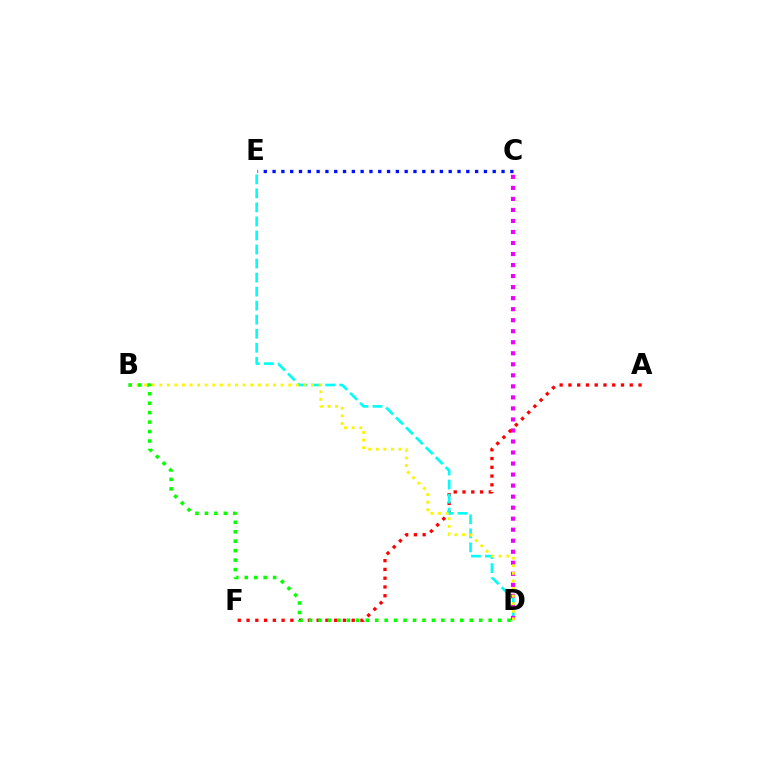{('A', 'F'): [{'color': '#ff0000', 'line_style': 'dotted', 'thickness': 2.38}], ('D', 'E'): [{'color': '#00fff6', 'line_style': 'dashed', 'thickness': 1.91}], ('C', 'E'): [{'color': '#0010ff', 'line_style': 'dotted', 'thickness': 2.39}], ('C', 'D'): [{'color': '#ee00ff', 'line_style': 'dotted', 'thickness': 3.0}], ('B', 'D'): [{'color': '#fcf500', 'line_style': 'dotted', 'thickness': 2.06}, {'color': '#08ff00', 'line_style': 'dotted', 'thickness': 2.57}]}